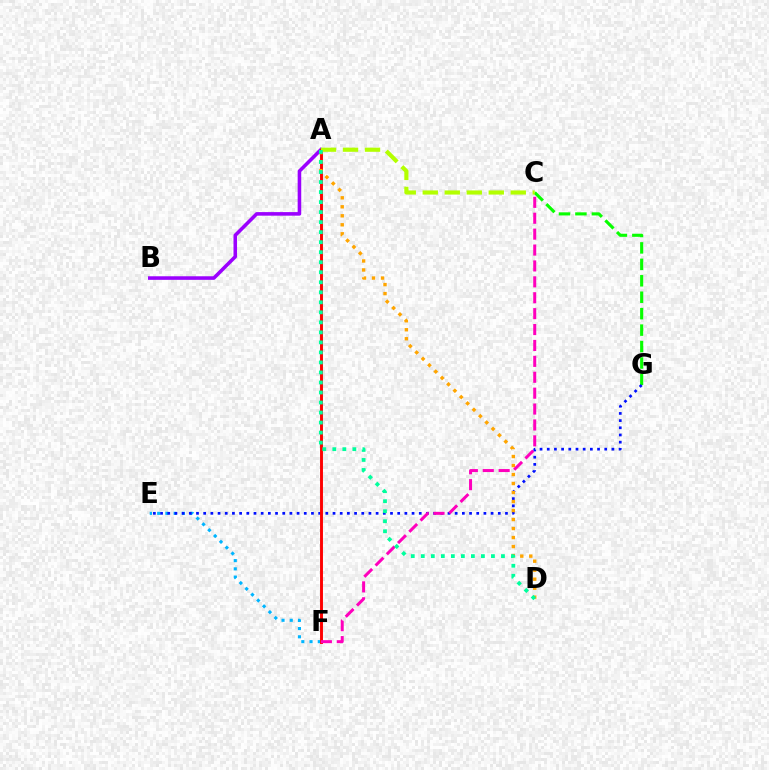{('E', 'F'): [{'color': '#00b5ff', 'line_style': 'dotted', 'thickness': 2.24}], ('C', 'G'): [{'color': '#08ff00', 'line_style': 'dashed', 'thickness': 2.23}], ('A', 'B'): [{'color': '#9b00ff', 'line_style': 'solid', 'thickness': 2.57}], ('E', 'G'): [{'color': '#0010ff', 'line_style': 'dotted', 'thickness': 1.95}], ('A', 'F'): [{'color': '#ff0000', 'line_style': 'solid', 'thickness': 2.1}], ('A', 'C'): [{'color': '#b3ff00', 'line_style': 'dashed', 'thickness': 2.99}], ('A', 'D'): [{'color': '#ffa500', 'line_style': 'dotted', 'thickness': 2.45}, {'color': '#00ff9d', 'line_style': 'dotted', 'thickness': 2.72}], ('C', 'F'): [{'color': '#ff00bd', 'line_style': 'dashed', 'thickness': 2.16}]}